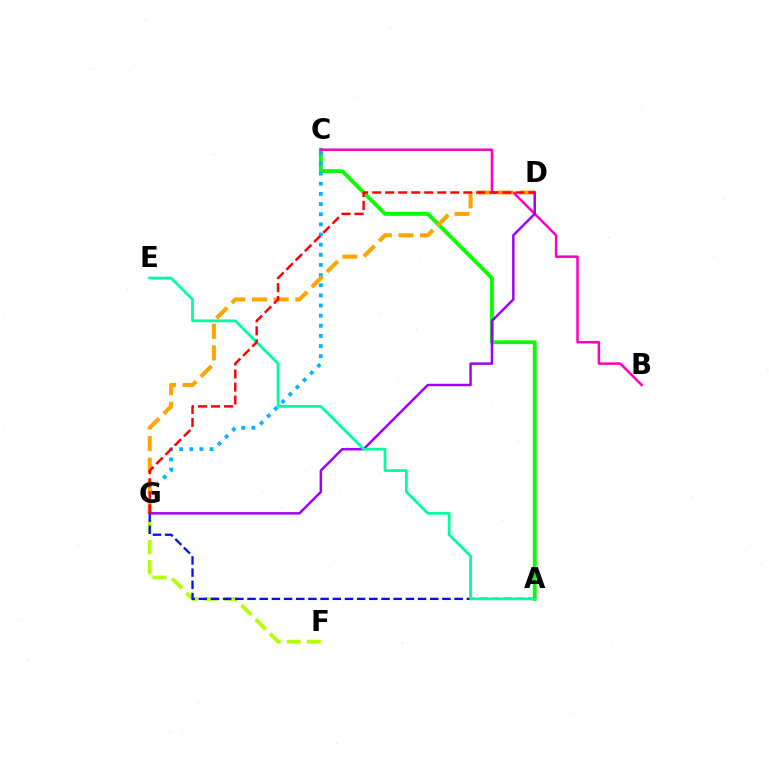{('A', 'C'): [{'color': '#08ff00', 'line_style': 'solid', 'thickness': 2.77}], ('F', 'G'): [{'color': '#b3ff00', 'line_style': 'dashed', 'thickness': 2.73}], ('C', 'G'): [{'color': '#00b5ff', 'line_style': 'dotted', 'thickness': 2.76}], ('A', 'G'): [{'color': '#0010ff', 'line_style': 'dashed', 'thickness': 1.66}], ('B', 'C'): [{'color': '#ff00bd', 'line_style': 'solid', 'thickness': 1.8}], ('D', 'G'): [{'color': '#ffa500', 'line_style': 'dashed', 'thickness': 2.94}, {'color': '#9b00ff', 'line_style': 'solid', 'thickness': 1.78}, {'color': '#ff0000', 'line_style': 'dashed', 'thickness': 1.77}], ('A', 'E'): [{'color': '#00ff9d', 'line_style': 'solid', 'thickness': 2.0}]}